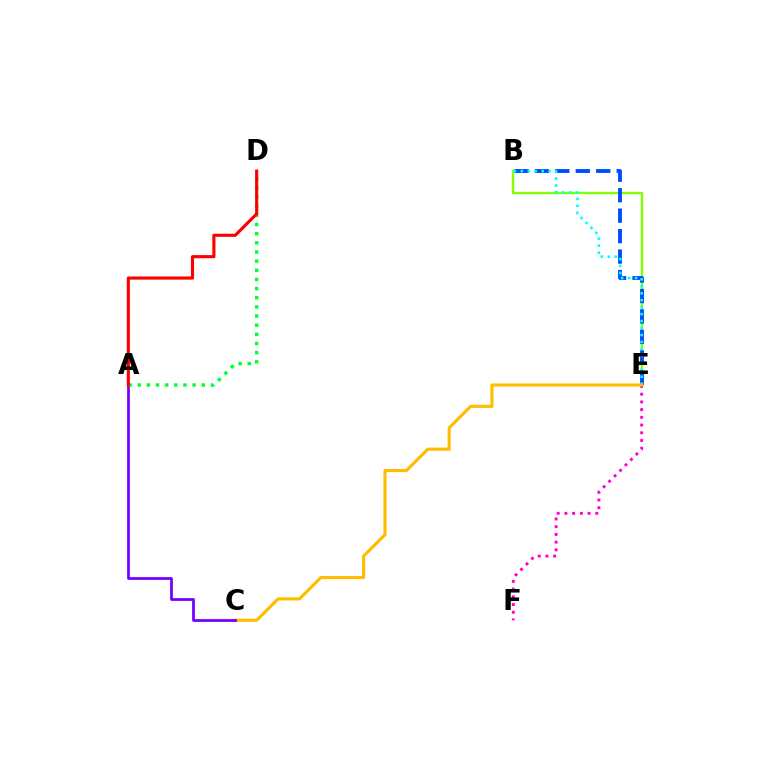{('B', 'E'): [{'color': '#84ff00', 'line_style': 'solid', 'thickness': 1.7}, {'color': '#004bff', 'line_style': 'dashed', 'thickness': 2.78}, {'color': '#00fff6', 'line_style': 'dotted', 'thickness': 1.89}], ('E', 'F'): [{'color': '#ff00cf', 'line_style': 'dotted', 'thickness': 2.1}], ('C', 'E'): [{'color': '#ffbd00', 'line_style': 'solid', 'thickness': 2.24}], ('A', 'C'): [{'color': '#7200ff', 'line_style': 'solid', 'thickness': 1.99}], ('A', 'D'): [{'color': '#00ff39', 'line_style': 'dotted', 'thickness': 2.49}, {'color': '#ff0000', 'line_style': 'solid', 'thickness': 2.25}]}